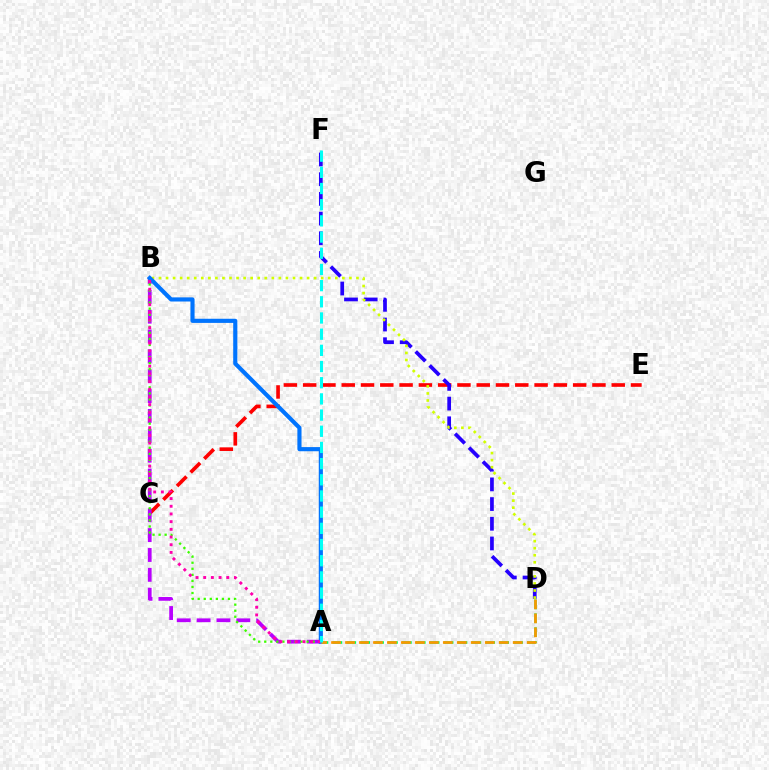{('C', 'E'): [{'color': '#ff0000', 'line_style': 'dashed', 'thickness': 2.62}], ('A', 'D'): [{'color': '#00ff5c', 'line_style': 'dashed', 'thickness': 1.89}, {'color': '#ff9400', 'line_style': 'dashed', 'thickness': 1.9}], ('D', 'F'): [{'color': '#2500ff', 'line_style': 'dashed', 'thickness': 2.68}], ('B', 'D'): [{'color': '#d1ff00', 'line_style': 'dotted', 'thickness': 1.92}], ('A', 'B'): [{'color': '#b900ff', 'line_style': 'dashed', 'thickness': 2.7}, {'color': '#3dff00', 'line_style': 'dotted', 'thickness': 1.64}, {'color': '#0074ff', 'line_style': 'solid', 'thickness': 2.98}, {'color': '#ff00ac', 'line_style': 'dotted', 'thickness': 2.09}], ('A', 'F'): [{'color': '#00fff6', 'line_style': 'dashed', 'thickness': 2.2}]}